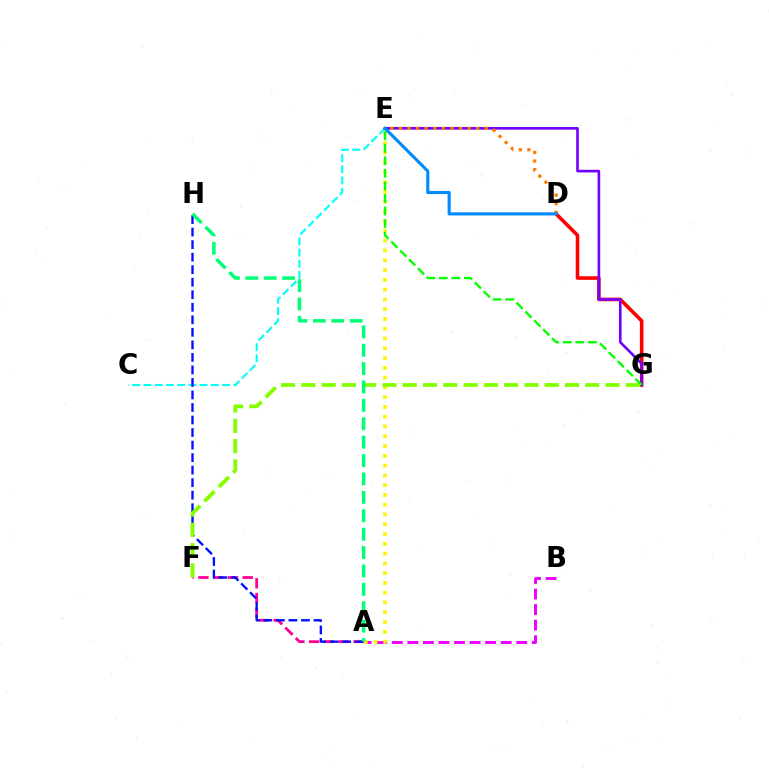{('D', 'G'): [{'color': '#ff0000', 'line_style': 'solid', 'thickness': 2.58}], ('C', 'E'): [{'color': '#00fff6', 'line_style': 'dashed', 'thickness': 1.52}], ('A', 'B'): [{'color': '#ee00ff', 'line_style': 'dashed', 'thickness': 2.11}], ('A', 'E'): [{'color': '#fcf500', 'line_style': 'dotted', 'thickness': 2.66}], ('A', 'F'): [{'color': '#ff0094', 'line_style': 'dashed', 'thickness': 2.01}], ('A', 'H'): [{'color': '#0010ff', 'line_style': 'dashed', 'thickness': 1.7}, {'color': '#00ff74', 'line_style': 'dashed', 'thickness': 2.5}], ('F', 'G'): [{'color': '#84ff00', 'line_style': 'dashed', 'thickness': 2.76}], ('E', 'G'): [{'color': '#7200ff', 'line_style': 'solid', 'thickness': 1.89}, {'color': '#08ff00', 'line_style': 'dashed', 'thickness': 1.7}], ('D', 'E'): [{'color': '#ff7c00', 'line_style': 'dotted', 'thickness': 2.33}, {'color': '#008cff', 'line_style': 'solid', 'thickness': 2.26}]}